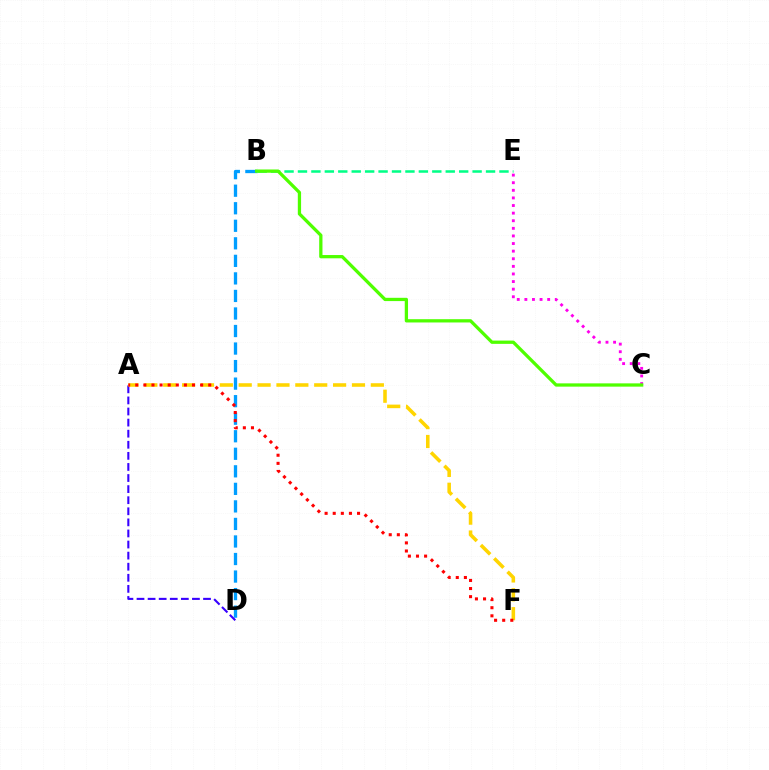{('B', 'D'): [{'color': '#009eff', 'line_style': 'dashed', 'thickness': 2.38}], ('C', 'E'): [{'color': '#ff00ed', 'line_style': 'dotted', 'thickness': 2.07}], ('A', 'D'): [{'color': '#3700ff', 'line_style': 'dashed', 'thickness': 1.51}], ('B', 'E'): [{'color': '#00ff86', 'line_style': 'dashed', 'thickness': 1.82}], ('A', 'F'): [{'color': '#ffd500', 'line_style': 'dashed', 'thickness': 2.56}, {'color': '#ff0000', 'line_style': 'dotted', 'thickness': 2.2}], ('B', 'C'): [{'color': '#4fff00', 'line_style': 'solid', 'thickness': 2.36}]}